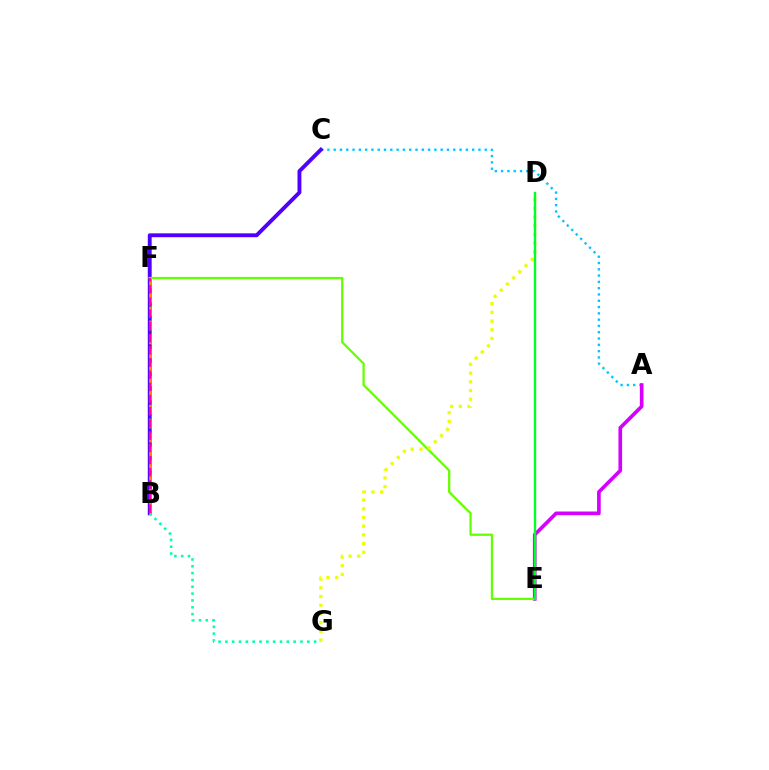{('B', 'F'): [{'color': '#ff0000', 'line_style': 'dotted', 'thickness': 1.65}, {'color': '#003fff', 'line_style': 'dotted', 'thickness': 1.73}, {'color': '#ff8800', 'line_style': 'dashed', 'thickness': 1.9}, {'color': '#ff00a0', 'line_style': 'dashed', 'thickness': 1.66}], ('A', 'C'): [{'color': '#00c7ff', 'line_style': 'dotted', 'thickness': 1.71}], ('B', 'C'): [{'color': '#4f00ff', 'line_style': 'solid', 'thickness': 2.8}], ('B', 'G'): [{'color': '#00ffaf', 'line_style': 'dotted', 'thickness': 1.85}], ('A', 'E'): [{'color': '#d600ff', 'line_style': 'solid', 'thickness': 2.63}], ('E', 'F'): [{'color': '#66ff00', 'line_style': 'solid', 'thickness': 1.64}], ('D', 'G'): [{'color': '#eeff00', 'line_style': 'dotted', 'thickness': 2.36}], ('D', 'E'): [{'color': '#00ff27', 'line_style': 'solid', 'thickness': 1.72}]}